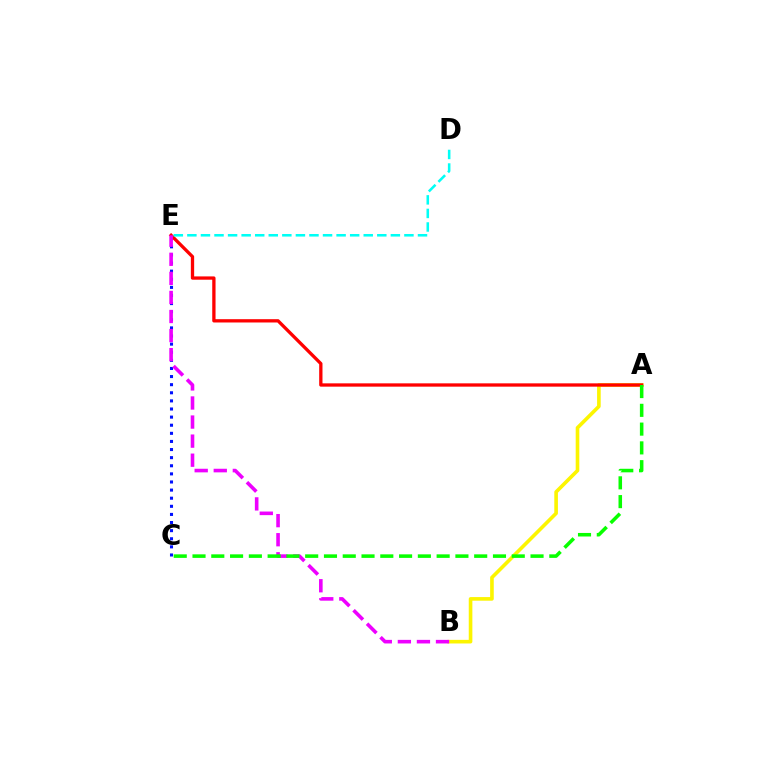{('C', 'E'): [{'color': '#0010ff', 'line_style': 'dotted', 'thickness': 2.2}], ('A', 'B'): [{'color': '#fcf500', 'line_style': 'solid', 'thickness': 2.6}], ('A', 'E'): [{'color': '#ff0000', 'line_style': 'solid', 'thickness': 2.38}], ('B', 'E'): [{'color': '#ee00ff', 'line_style': 'dashed', 'thickness': 2.59}], ('A', 'C'): [{'color': '#08ff00', 'line_style': 'dashed', 'thickness': 2.55}], ('D', 'E'): [{'color': '#00fff6', 'line_style': 'dashed', 'thickness': 1.84}]}